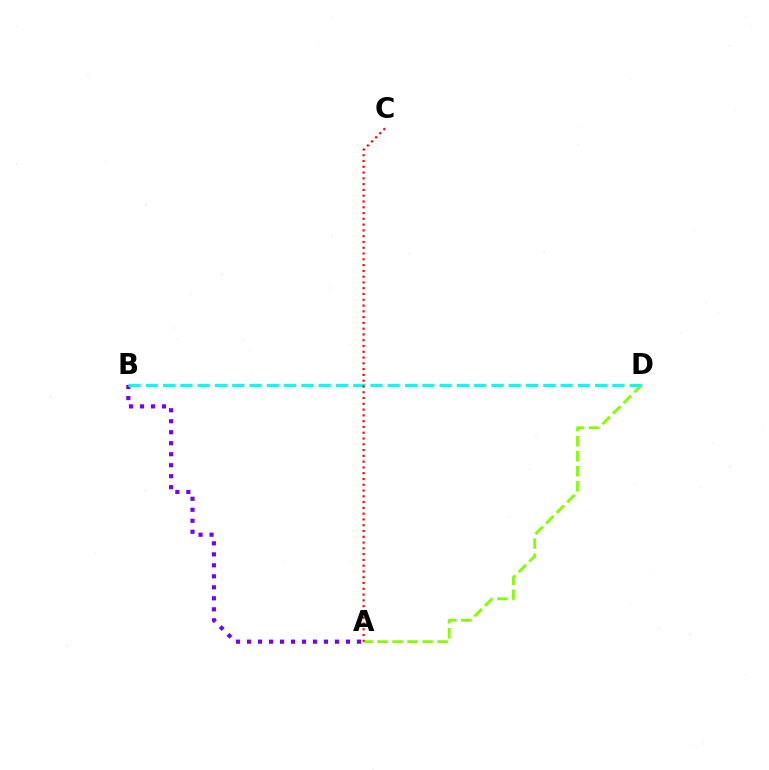{('A', 'D'): [{'color': '#84ff00', 'line_style': 'dashed', 'thickness': 2.04}], ('A', 'B'): [{'color': '#7200ff', 'line_style': 'dotted', 'thickness': 2.99}], ('B', 'D'): [{'color': '#00fff6', 'line_style': 'dashed', 'thickness': 2.35}], ('A', 'C'): [{'color': '#ff0000', 'line_style': 'dotted', 'thickness': 1.57}]}